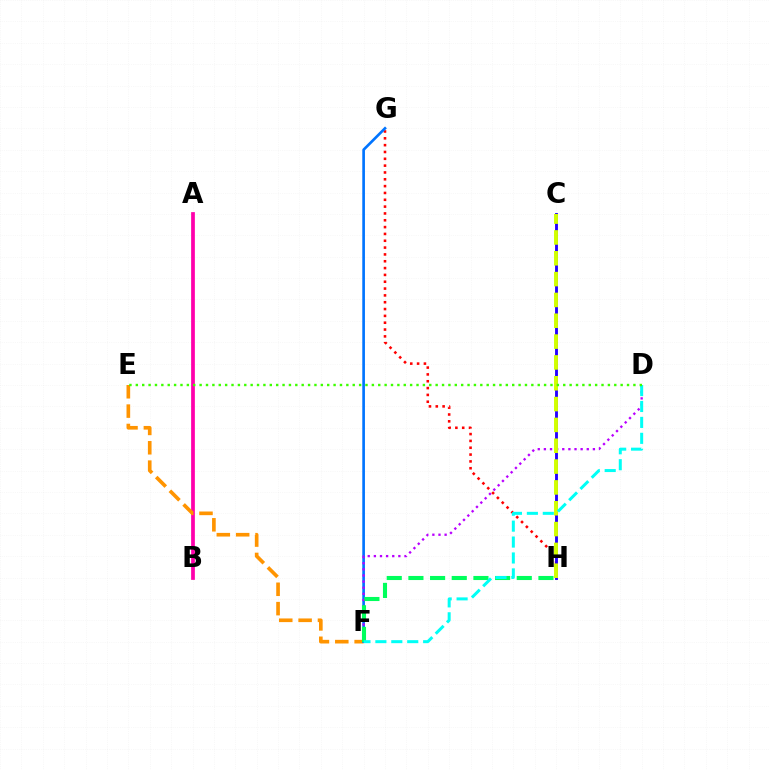{('A', 'B'): [{'color': '#ff00ac', 'line_style': 'solid', 'thickness': 2.69}], ('G', 'H'): [{'color': '#ff0000', 'line_style': 'dotted', 'thickness': 1.86}], ('C', 'H'): [{'color': '#2500ff', 'line_style': 'solid', 'thickness': 2.07}, {'color': '#d1ff00', 'line_style': 'dashed', 'thickness': 2.83}], ('E', 'F'): [{'color': '#ff9400', 'line_style': 'dashed', 'thickness': 2.63}], ('F', 'G'): [{'color': '#0074ff', 'line_style': 'solid', 'thickness': 1.91}], ('D', 'F'): [{'color': '#b900ff', 'line_style': 'dotted', 'thickness': 1.66}, {'color': '#00fff6', 'line_style': 'dashed', 'thickness': 2.16}], ('F', 'H'): [{'color': '#00ff5c', 'line_style': 'dashed', 'thickness': 2.94}], ('D', 'E'): [{'color': '#3dff00', 'line_style': 'dotted', 'thickness': 1.73}]}